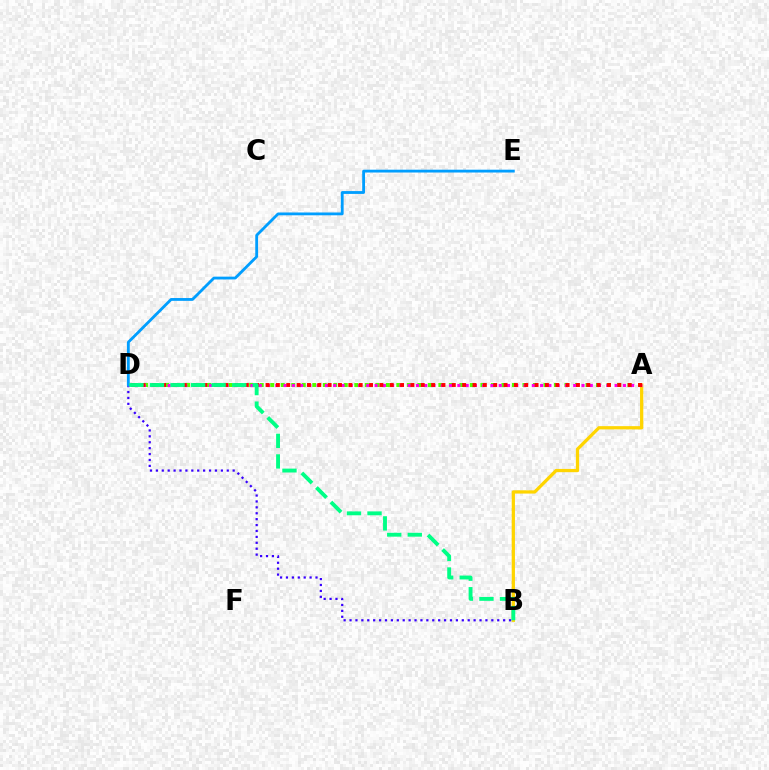{('A', 'B'): [{'color': '#ffd500', 'line_style': 'solid', 'thickness': 2.35}], ('A', 'D'): [{'color': '#4fff00', 'line_style': 'dotted', 'thickness': 2.86}, {'color': '#ff00ed', 'line_style': 'dotted', 'thickness': 2.25}, {'color': '#ff0000', 'line_style': 'dotted', 'thickness': 2.81}], ('B', 'D'): [{'color': '#3700ff', 'line_style': 'dotted', 'thickness': 1.61}, {'color': '#00ff86', 'line_style': 'dashed', 'thickness': 2.79}], ('D', 'E'): [{'color': '#009eff', 'line_style': 'solid', 'thickness': 2.03}]}